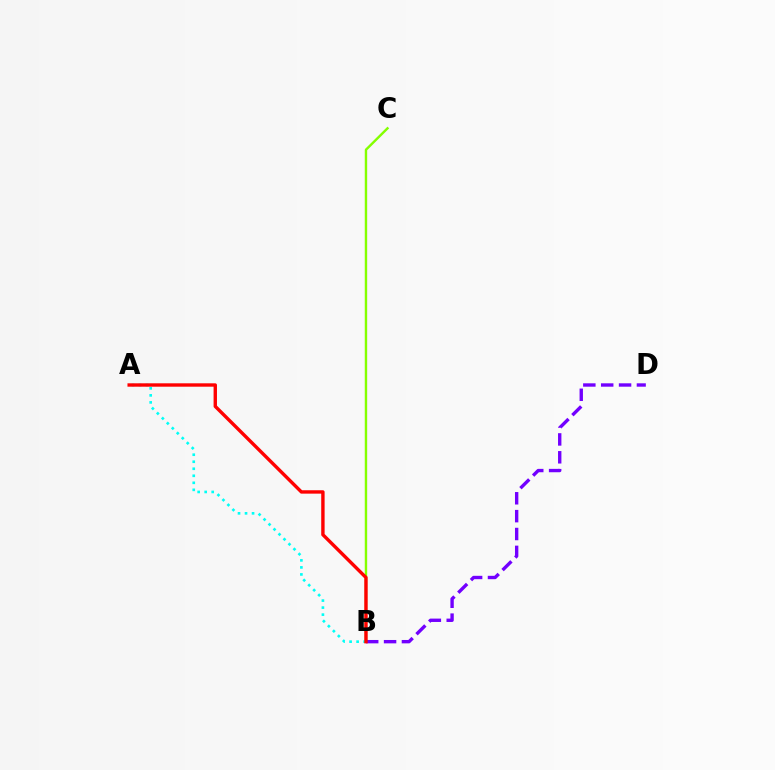{('A', 'B'): [{'color': '#00fff6', 'line_style': 'dotted', 'thickness': 1.91}, {'color': '#ff0000', 'line_style': 'solid', 'thickness': 2.44}], ('B', 'C'): [{'color': '#84ff00', 'line_style': 'solid', 'thickness': 1.73}], ('B', 'D'): [{'color': '#7200ff', 'line_style': 'dashed', 'thickness': 2.43}]}